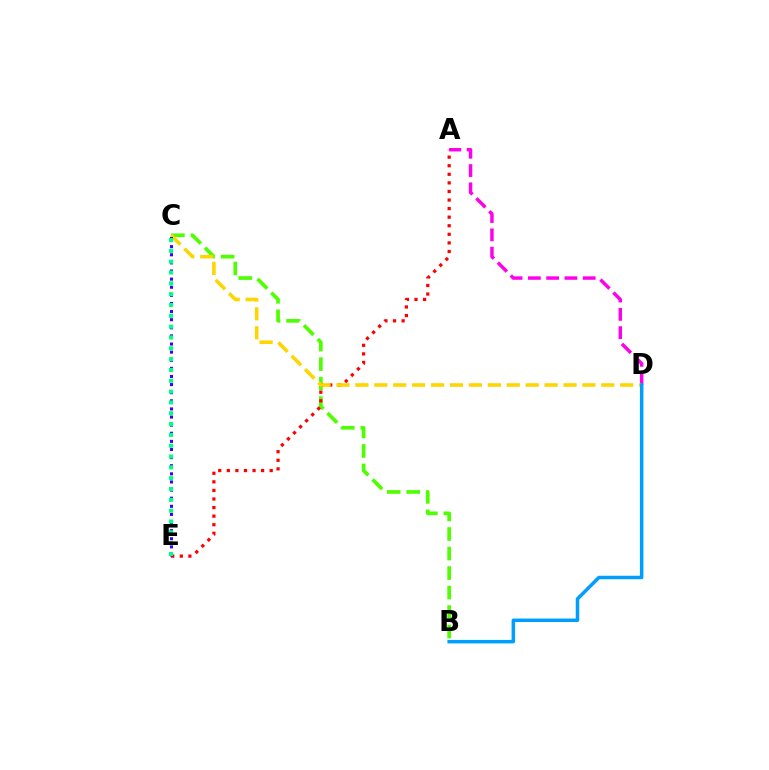{('A', 'D'): [{'color': '#ff00ed', 'line_style': 'dashed', 'thickness': 2.48}], ('B', 'C'): [{'color': '#4fff00', 'line_style': 'dashed', 'thickness': 2.65}], ('A', 'E'): [{'color': '#ff0000', 'line_style': 'dotted', 'thickness': 2.33}], ('C', 'D'): [{'color': '#ffd500', 'line_style': 'dashed', 'thickness': 2.57}], ('B', 'D'): [{'color': '#009eff', 'line_style': 'solid', 'thickness': 2.51}], ('C', 'E'): [{'color': '#3700ff', 'line_style': 'dotted', 'thickness': 2.2}, {'color': '#00ff86', 'line_style': 'dotted', 'thickness': 2.94}]}